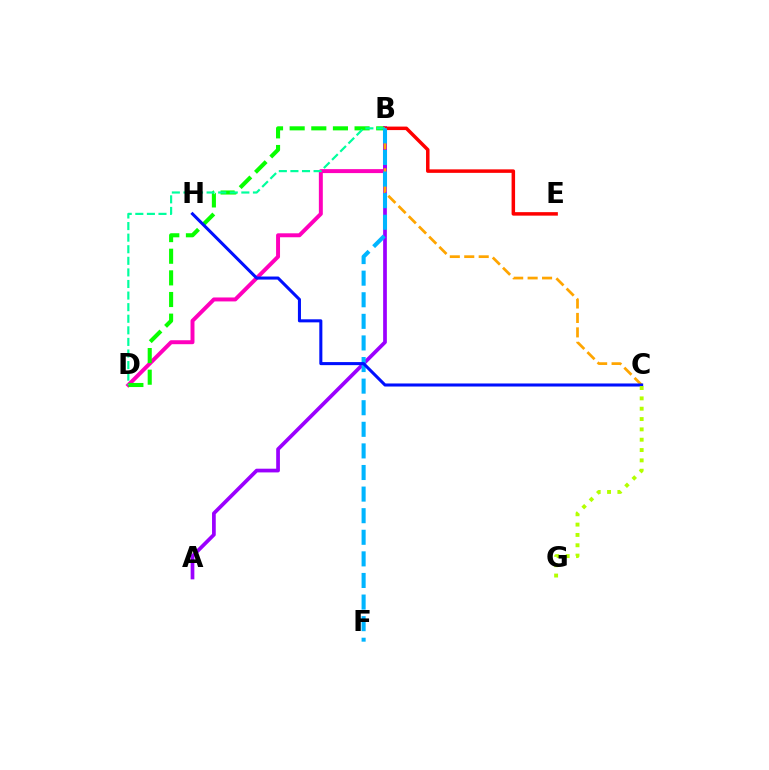{('B', 'D'): [{'color': '#ff00bd', 'line_style': 'solid', 'thickness': 2.85}, {'color': '#08ff00', 'line_style': 'dashed', 'thickness': 2.94}, {'color': '#00ff9d', 'line_style': 'dashed', 'thickness': 1.57}], ('A', 'B'): [{'color': '#9b00ff', 'line_style': 'solid', 'thickness': 2.67}], ('B', 'E'): [{'color': '#ff0000', 'line_style': 'solid', 'thickness': 2.52}], ('B', 'C'): [{'color': '#ffa500', 'line_style': 'dashed', 'thickness': 1.96}], ('B', 'F'): [{'color': '#00b5ff', 'line_style': 'dashed', 'thickness': 2.93}], ('C', 'H'): [{'color': '#0010ff', 'line_style': 'solid', 'thickness': 2.2}], ('C', 'G'): [{'color': '#b3ff00', 'line_style': 'dotted', 'thickness': 2.81}]}